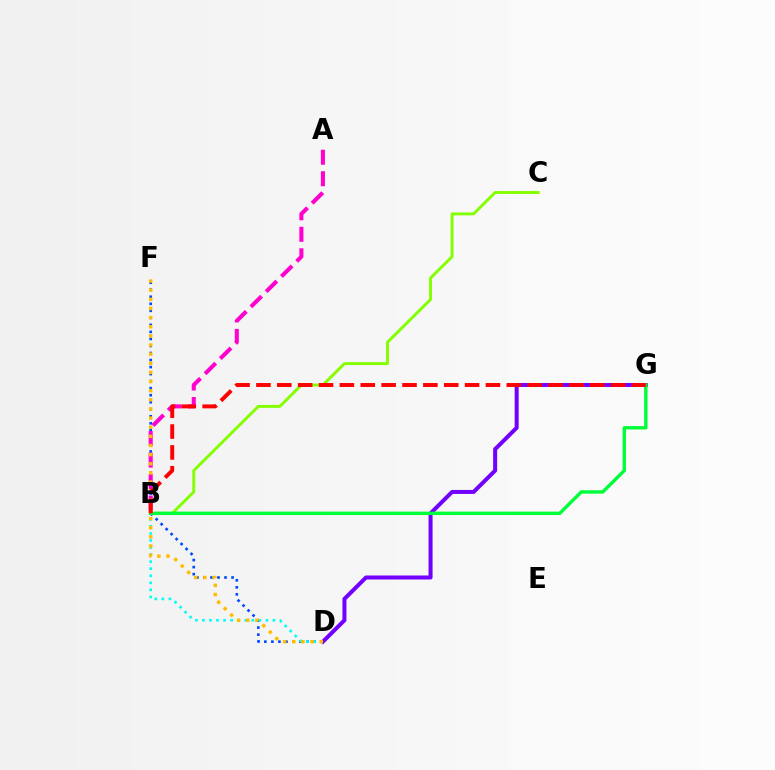{('D', 'F'): [{'color': '#004bff', 'line_style': 'dotted', 'thickness': 1.91}, {'color': '#ffbd00', 'line_style': 'dotted', 'thickness': 2.48}], ('D', 'G'): [{'color': '#7200ff', 'line_style': 'solid', 'thickness': 2.89}], ('B', 'D'): [{'color': '#00fff6', 'line_style': 'dotted', 'thickness': 1.92}], ('A', 'B'): [{'color': '#ff00cf', 'line_style': 'dashed', 'thickness': 2.92}], ('B', 'C'): [{'color': '#84ff00', 'line_style': 'solid', 'thickness': 2.11}], ('B', 'G'): [{'color': '#00ff39', 'line_style': 'solid', 'thickness': 2.45}, {'color': '#ff0000', 'line_style': 'dashed', 'thickness': 2.83}]}